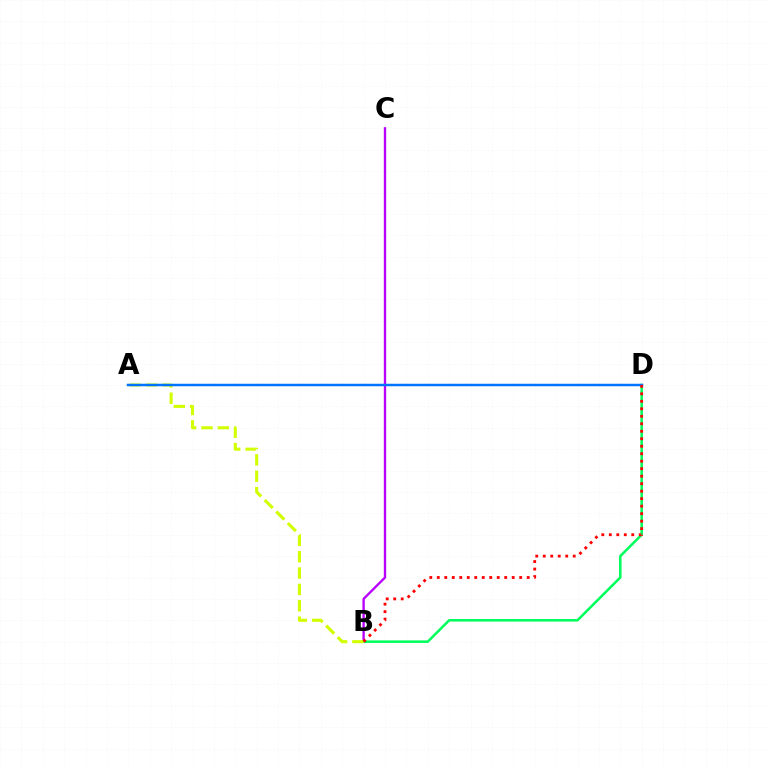{('B', 'C'): [{'color': '#b900ff', 'line_style': 'solid', 'thickness': 1.68}], ('B', 'D'): [{'color': '#00ff5c', 'line_style': 'solid', 'thickness': 1.84}, {'color': '#ff0000', 'line_style': 'dotted', 'thickness': 2.04}], ('A', 'B'): [{'color': '#d1ff00', 'line_style': 'dashed', 'thickness': 2.22}], ('A', 'D'): [{'color': '#0074ff', 'line_style': 'solid', 'thickness': 1.8}]}